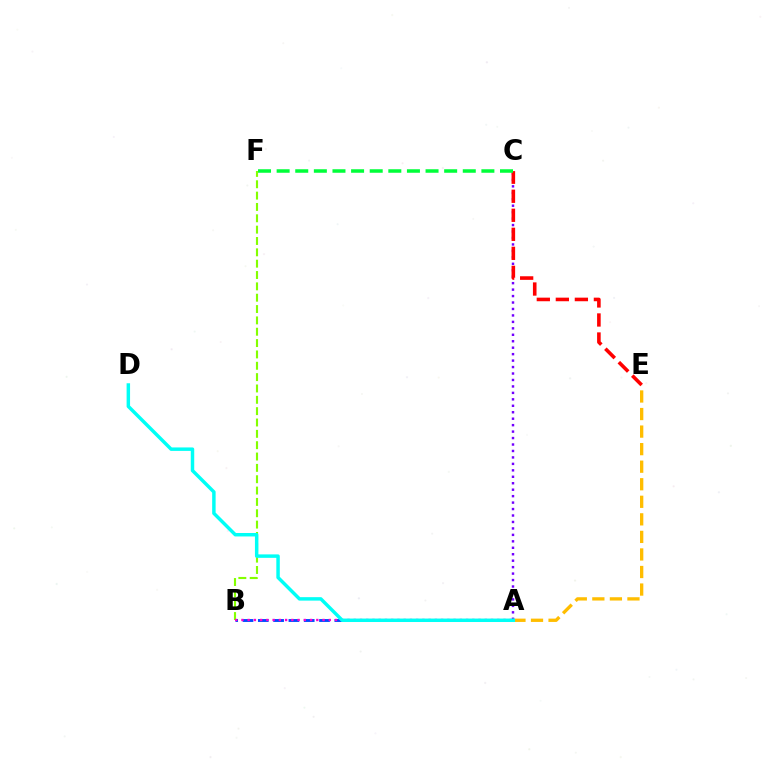{('A', 'B'): [{'color': '#004bff', 'line_style': 'dashed', 'thickness': 2.08}, {'color': '#ff00cf', 'line_style': 'dotted', 'thickness': 1.7}], ('A', 'C'): [{'color': '#7200ff', 'line_style': 'dotted', 'thickness': 1.75}], ('C', 'E'): [{'color': '#ff0000', 'line_style': 'dashed', 'thickness': 2.58}], ('B', 'F'): [{'color': '#84ff00', 'line_style': 'dashed', 'thickness': 1.54}], ('A', 'E'): [{'color': '#ffbd00', 'line_style': 'dashed', 'thickness': 2.38}], ('A', 'D'): [{'color': '#00fff6', 'line_style': 'solid', 'thickness': 2.49}], ('C', 'F'): [{'color': '#00ff39', 'line_style': 'dashed', 'thickness': 2.53}]}